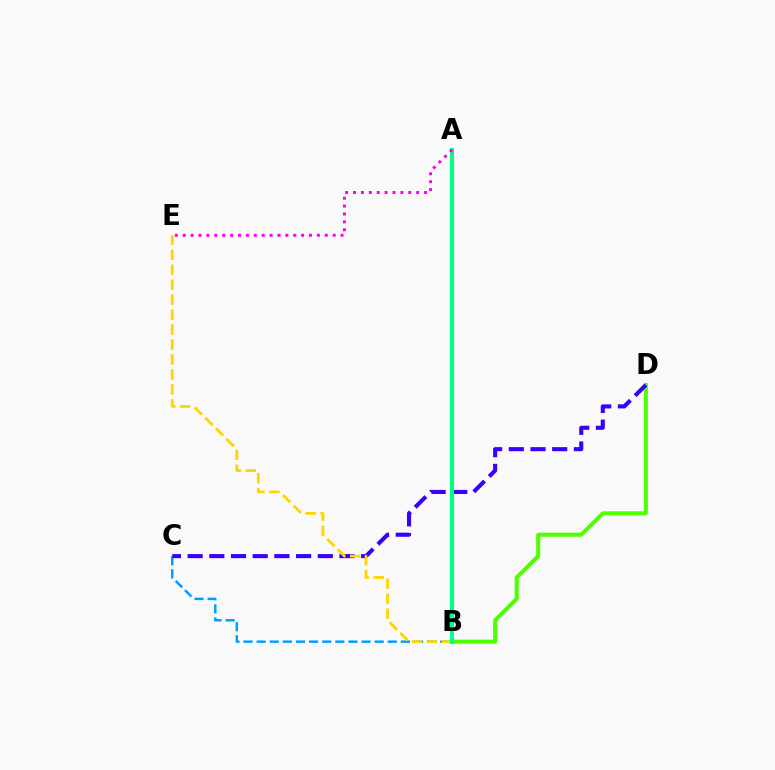{('B', 'D'): [{'color': '#4fff00', 'line_style': 'solid', 'thickness': 2.93}], ('A', 'B'): [{'color': '#ff0000', 'line_style': 'dotted', 'thickness': 1.95}, {'color': '#00ff86', 'line_style': 'solid', 'thickness': 2.91}], ('B', 'C'): [{'color': '#009eff', 'line_style': 'dashed', 'thickness': 1.78}], ('C', 'D'): [{'color': '#3700ff', 'line_style': 'dashed', 'thickness': 2.95}], ('B', 'E'): [{'color': '#ffd500', 'line_style': 'dashed', 'thickness': 2.03}], ('A', 'E'): [{'color': '#ff00ed', 'line_style': 'dotted', 'thickness': 2.14}]}